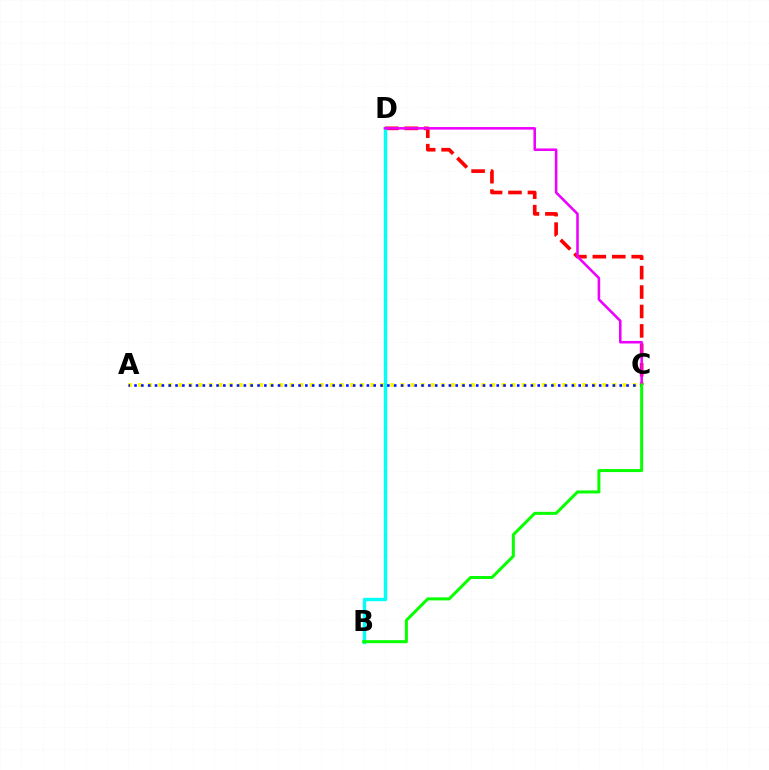{('C', 'D'): [{'color': '#ff0000', 'line_style': 'dashed', 'thickness': 2.64}, {'color': '#ee00ff', 'line_style': 'solid', 'thickness': 1.84}], ('A', 'C'): [{'color': '#fcf500', 'line_style': 'dotted', 'thickness': 2.74}, {'color': '#0010ff', 'line_style': 'dotted', 'thickness': 1.86}], ('B', 'D'): [{'color': '#00fff6', 'line_style': 'solid', 'thickness': 2.45}], ('B', 'C'): [{'color': '#08ff00', 'line_style': 'solid', 'thickness': 2.17}]}